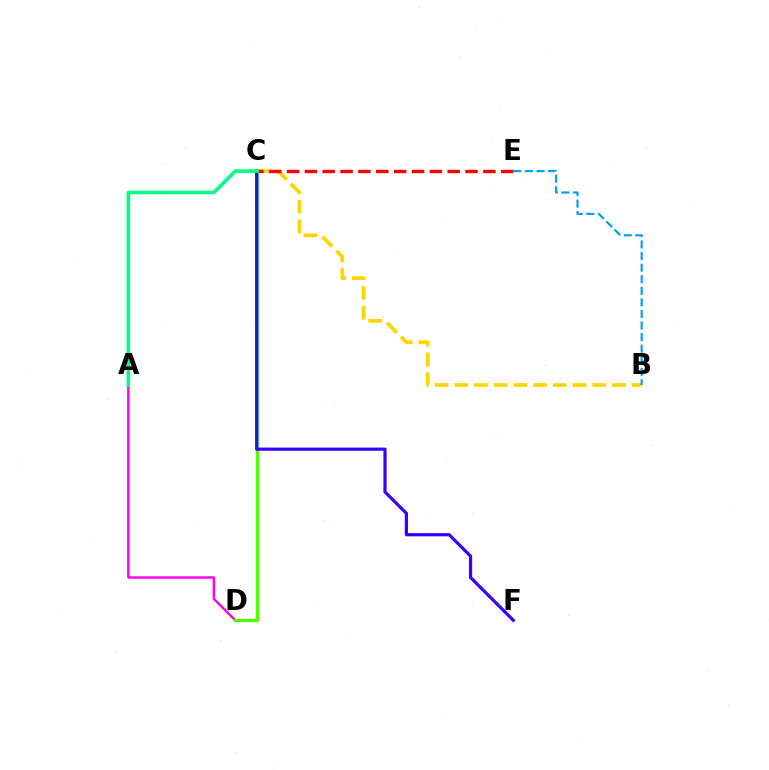{('B', 'C'): [{'color': '#ffd500', 'line_style': 'dashed', 'thickness': 2.67}], ('A', 'D'): [{'color': '#ff00ed', 'line_style': 'solid', 'thickness': 1.75}], ('C', 'E'): [{'color': '#ff0000', 'line_style': 'dashed', 'thickness': 2.43}], ('B', 'E'): [{'color': '#009eff', 'line_style': 'dashed', 'thickness': 1.57}], ('C', 'D'): [{'color': '#4fff00', 'line_style': 'solid', 'thickness': 2.39}], ('C', 'F'): [{'color': '#3700ff', 'line_style': 'solid', 'thickness': 2.3}], ('A', 'C'): [{'color': '#00ff86', 'line_style': 'solid', 'thickness': 2.56}]}